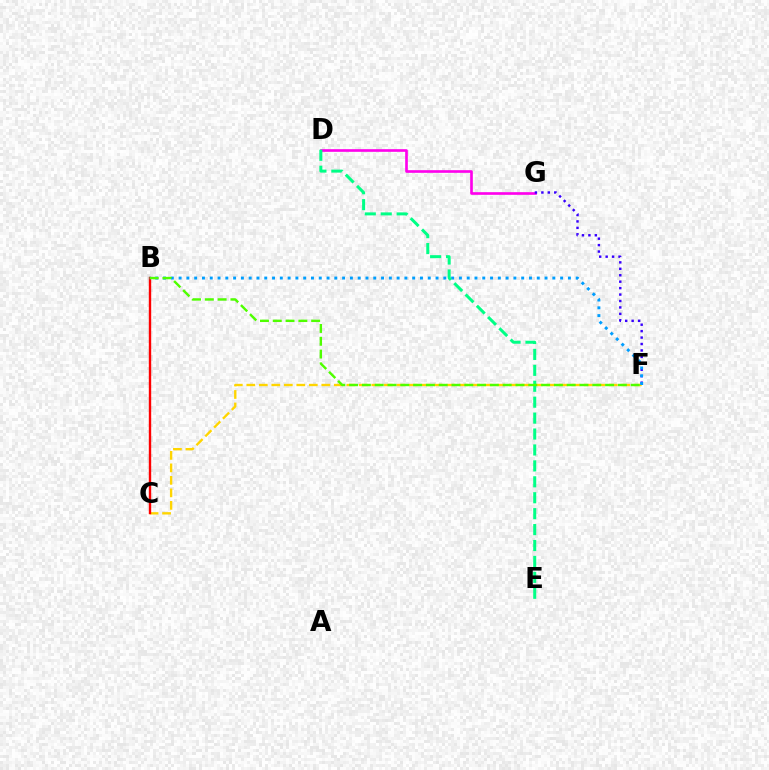{('C', 'F'): [{'color': '#ffd500', 'line_style': 'dashed', 'thickness': 1.7}], ('B', 'C'): [{'color': '#ff0000', 'line_style': 'solid', 'thickness': 1.72}], ('D', 'G'): [{'color': '#ff00ed', 'line_style': 'solid', 'thickness': 1.91}], ('F', 'G'): [{'color': '#3700ff', 'line_style': 'dotted', 'thickness': 1.75}], ('B', 'F'): [{'color': '#009eff', 'line_style': 'dotted', 'thickness': 2.12}, {'color': '#4fff00', 'line_style': 'dashed', 'thickness': 1.74}], ('D', 'E'): [{'color': '#00ff86', 'line_style': 'dashed', 'thickness': 2.16}]}